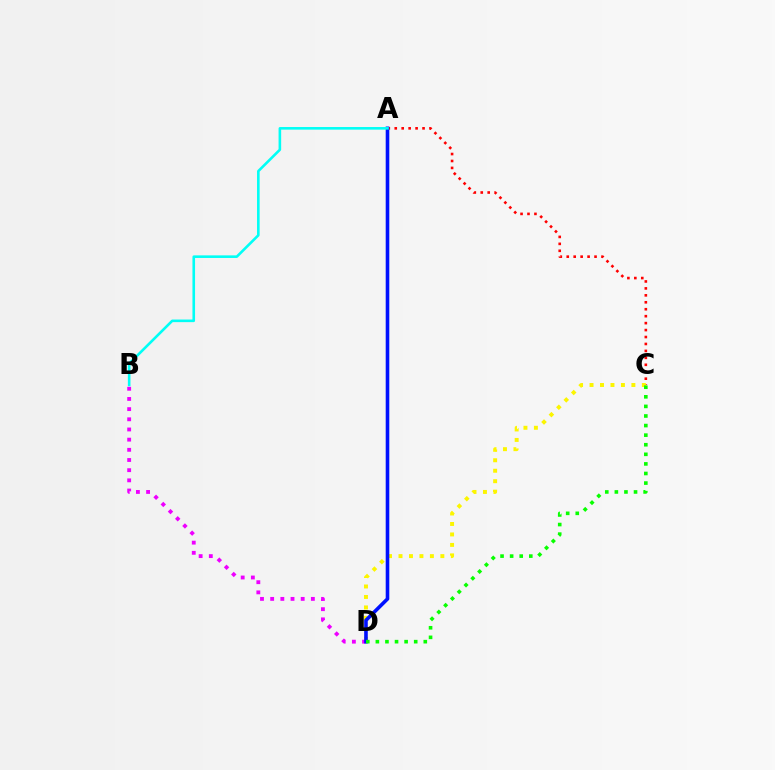{('A', 'C'): [{'color': '#ff0000', 'line_style': 'dotted', 'thickness': 1.89}], ('C', 'D'): [{'color': '#fcf500', 'line_style': 'dotted', 'thickness': 2.84}, {'color': '#08ff00', 'line_style': 'dotted', 'thickness': 2.6}], ('B', 'D'): [{'color': '#ee00ff', 'line_style': 'dotted', 'thickness': 2.76}], ('A', 'D'): [{'color': '#0010ff', 'line_style': 'solid', 'thickness': 2.59}], ('A', 'B'): [{'color': '#00fff6', 'line_style': 'solid', 'thickness': 1.87}]}